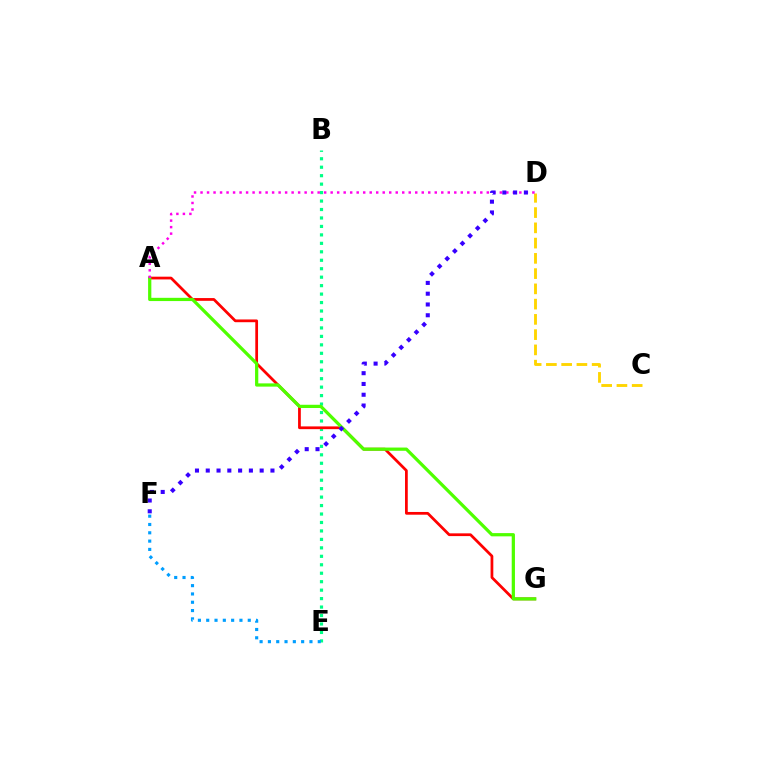{('C', 'D'): [{'color': '#ffd500', 'line_style': 'dashed', 'thickness': 2.07}], ('B', 'E'): [{'color': '#00ff86', 'line_style': 'dotted', 'thickness': 2.3}], ('E', 'F'): [{'color': '#009eff', 'line_style': 'dotted', 'thickness': 2.26}], ('A', 'G'): [{'color': '#ff0000', 'line_style': 'solid', 'thickness': 1.98}, {'color': '#4fff00', 'line_style': 'solid', 'thickness': 2.33}], ('A', 'D'): [{'color': '#ff00ed', 'line_style': 'dotted', 'thickness': 1.77}], ('D', 'F'): [{'color': '#3700ff', 'line_style': 'dotted', 'thickness': 2.93}]}